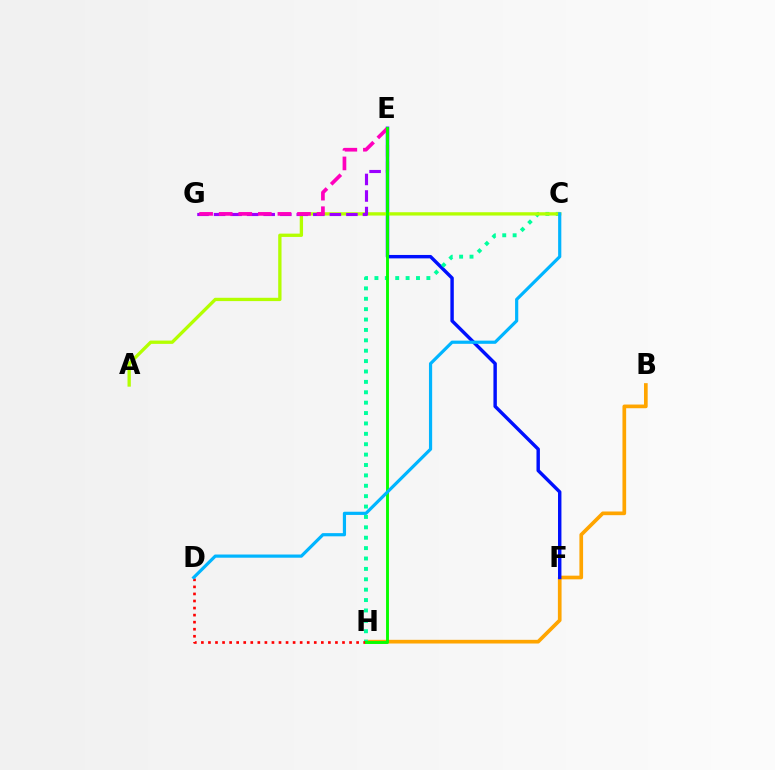{('B', 'H'): [{'color': '#ffa500', 'line_style': 'solid', 'thickness': 2.65}], ('E', 'F'): [{'color': '#0010ff', 'line_style': 'solid', 'thickness': 2.46}], ('C', 'H'): [{'color': '#00ff9d', 'line_style': 'dotted', 'thickness': 2.82}], ('A', 'C'): [{'color': '#b3ff00', 'line_style': 'solid', 'thickness': 2.39}], ('D', 'H'): [{'color': '#ff0000', 'line_style': 'dotted', 'thickness': 1.92}], ('E', 'G'): [{'color': '#9b00ff', 'line_style': 'dashed', 'thickness': 2.25}, {'color': '#ff00bd', 'line_style': 'dashed', 'thickness': 2.66}], ('E', 'H'): [{'color': '#08ff00', 'line_style': 'solid', 'thickness': 2.09}], ('C', 'D'): [{'color': '#00b5ff', 'line_style': 'solid', 'thickness': 2.3}]}